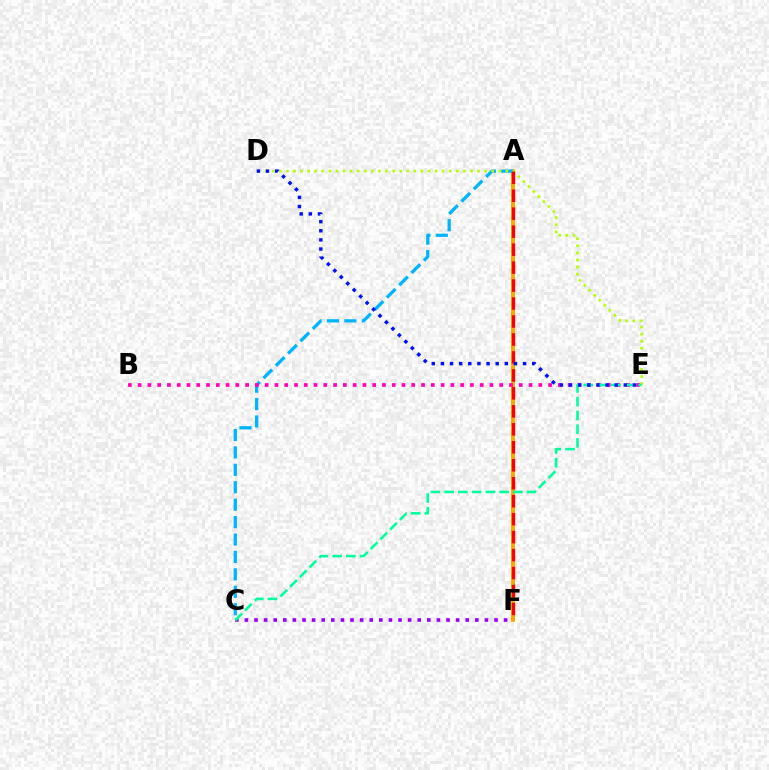{('C', 'F'): [{'color': '#9b00ff', 'line_style': 'dotted', 'thickness': 2.61}], ('A', 'F'): [{'color': '#08ff00', 'line_style': 'dotted', 'thickness': 2.95}, {'color': '#ffa500', 'line_style': 'solid', 'thickness': 2.76}, {'color': '#ff0000', 'line_style': 'dashed', 'thickness': 2.44}], ('A', 'C'): [{'color': '#00b5ff', 'line_style': 'dashed', 'thickness': 2.37}], ('B', 'E'): [{'color': '#ff00bd', 'line_style': 'dotted', 'thickness': 2.66}], ('D', 'E'): [{'color': '#b3ff00', 'line_style': 'dotted', 'thickness': 1.92}, {'color': '#0010ff', 'line_style': 'dotted', 'thickness': 2.48}], ('C', 'E'): [{'color': '#00ff9d', 'line_style': 'dashed', 'thickness': 1.87}]}